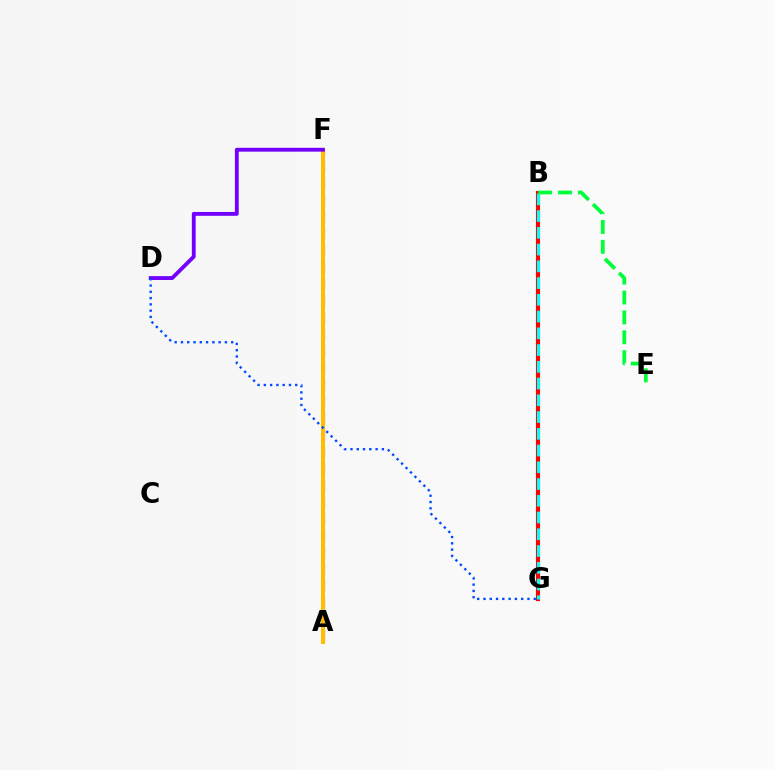{('A', 'F'): [{'color': '#ff00cf', 'line_style': 'dashed', 'thickness': 2.28}, {'color': '#84ff00', 'line_style': 'dotted', 'thickness': 2.19}, {'color': '#ffbd00', 'line_style': 'solid', 'thickness': 2.86}], ('B', 'G'): [{'color': '#ff0000', 'line_style': 'solid', 'thickness': 2.95}, {'color': '#00fff6', 'line_style': 'dashed', 'thickness': 2.28}], ('D', 'F'): [{'color': '#7200ff', 'line_style': 'solid', 'thickness': 2.76}], ('D', 'G'): [{'color': '#004bff', 'line_style': 'dotted', 'thickness': 1.71}], ('B', 'E'): [{'color': '#00ff39', 'line_style': 'dashed', 'thickness': 2.7}]}